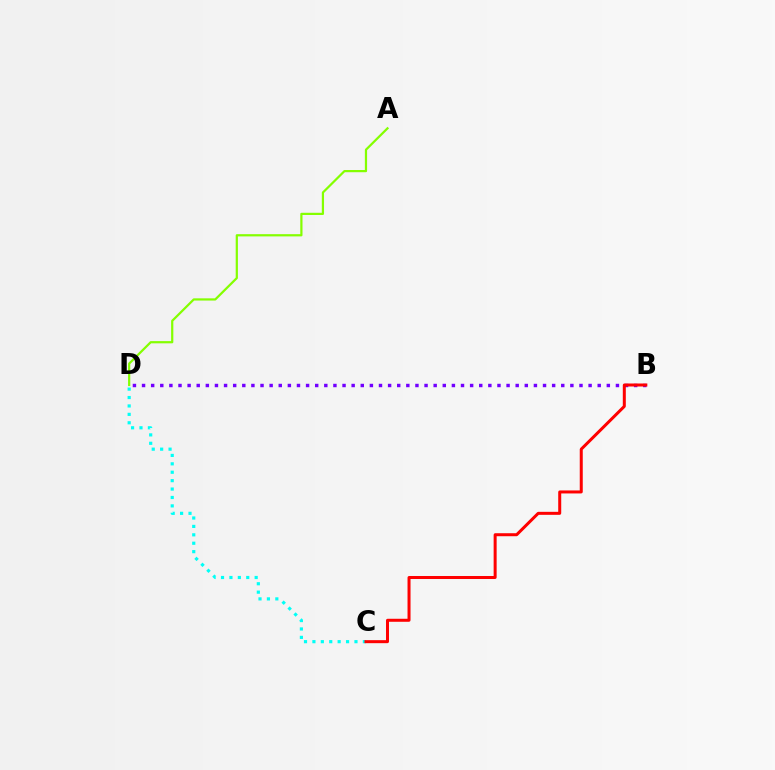{('B', 'D'): [{'color': '#7200ff', 'line_style': 'dotted', 'thickness': 2.48}], ('A', 'D'): [{'color': '#84ff00', 'line_style': 'solid', 'thickness': 1.6}], ('C', 'D'): [{'color': '#00fff6', 'line_style': 'dotted', 'thickness': 2.29}], ('B', 'C'): [{'color': '#ff0000', 'line_style': 'solid', 'thickness': 2.17}]}